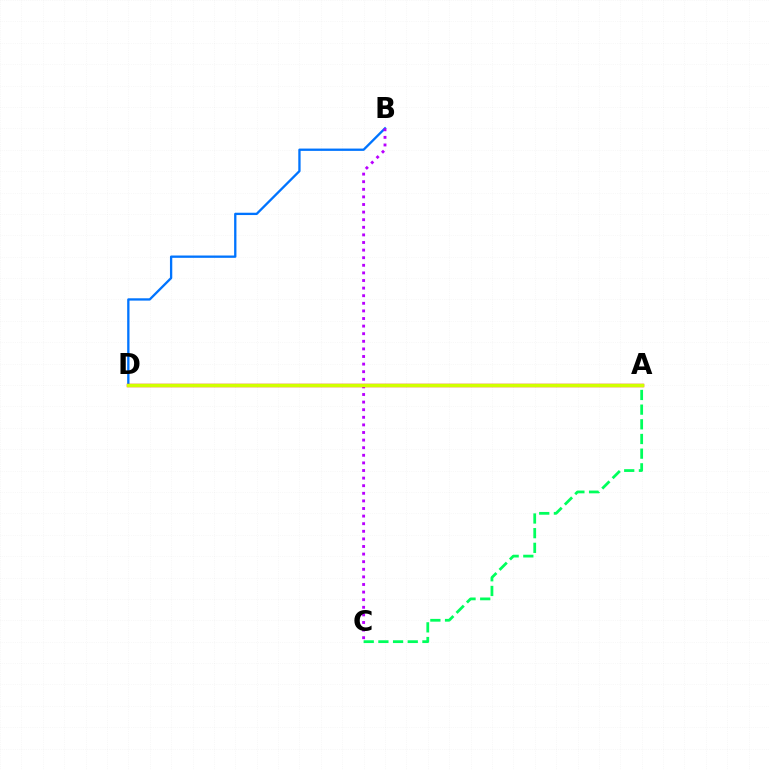{('A', 'C'): [{'color': '#00ff5c', 'line_style': 'dashed', 'thickness': 1.99}], ('B', 'D'): [{'color': '#0074ff', 'line_style': 'solid', 'thickness': 1.67}], ('B', 'C'): [{'color': '#b900ff', 'line_style': 'dotted', 'thickness': 2.06}], ('A', 'D'): [{'color': '#ff0000', 'line_style': 'solid', 'thickness': 2.44}, {'color': '#d1ff00', 'line_style': 'solid', 'thickness': 2.43}]}